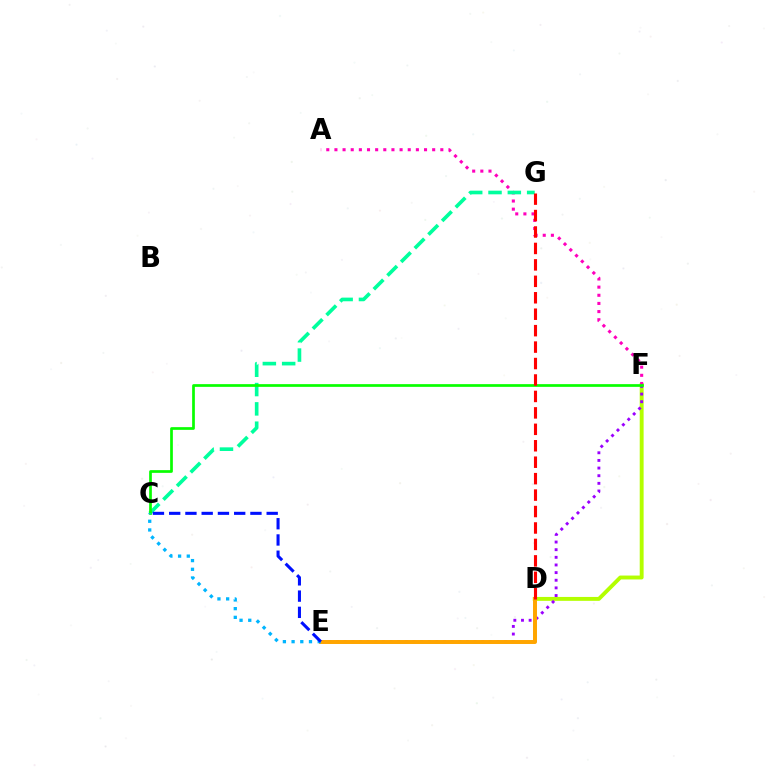{('D', 'F'): [{'color': '#b3ff00', 'line_style': 'solid', 'thickness': 2.81}], ('E', 'F'): [{'color': '#9b00ff', 'line_style': 'dotted', 'thickness': 2.08}], ('A', 'F'): [{'color': '#ff00bd', 'line_style': 'dotted', 'thickness': 2.21}], ('C', 'G'): [{'color': '#00ff9d', 'line_style': 'dashed', 'thickness': 2.62}], ('C', 'F'): [{'color': '#08ff00', 'line_style': 'solid', 'thickness': 1.95}], ('D', 'E'): [{'color': '#ffa500', 'line_style': 'solid', 'thickness': 2.85}], ('C', 'E'): [{'color': '#00b5ff', 'line_style': 'dotted', 'thickness': 2.36}, {'color': '#0010ff', 'line_style': 'dashed', 'thickness': 2.21}], ('D', 'G'): [{'color': '#ff0000', 'line_style': 'dashed', 'thickness': 2.23}]}